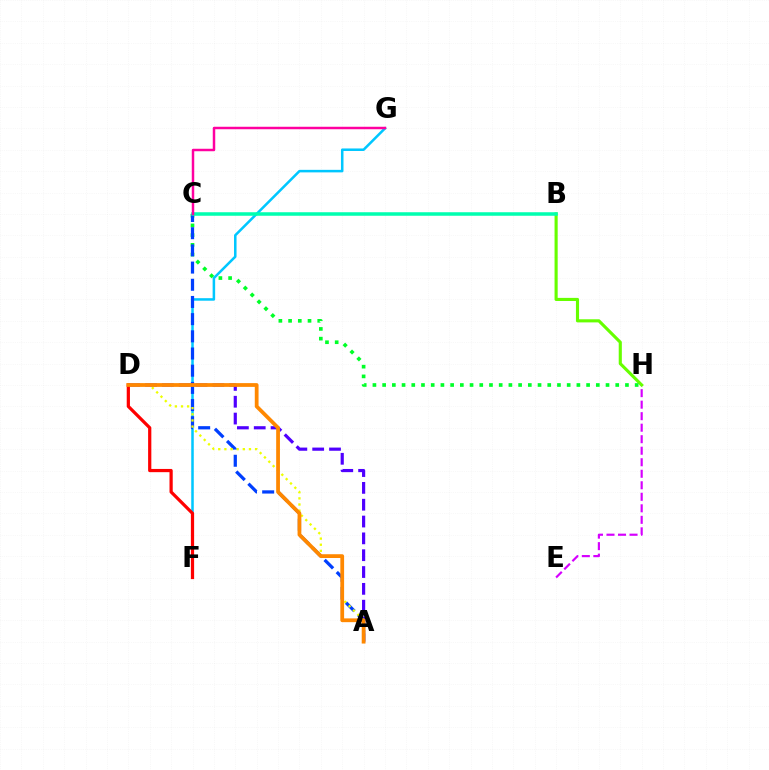{('F', 'G'): [{'color': '#00c7ff', 'line_style': 'solid', 'thickness': 1.82}], ('A', 'D'): [{'color': '#4f00ff', 'line_style': 'dashed', 'thickness': 2.29}, {'color': '#eeff00', 'line_style': 'dotted', 'thickness': 1.67}, {'color': '#ff8800', 'line_style': 'solid', 'thickness': 2.71}], ('E', 'H'): [{'color': '#d600ff', 'line_style': 'dashed', 'thickness': 1.56}], ('B', 'H'): [{'color': '#66ff00', 'line_style': 'solid', 'thickness': 2.25}], ('C', 'H'): [{'color': '#00ff27', 'line_style': 'dotted', 'thickness': 2.64}], ('A', 'C'): [{'color': '#003fff', 'line_style': 'dashed', 'thickness': 2.33}], ('B', 'C'): [{'color': '#00ffaf', 'line_style': 'solid', 'thickness': 2.54}], ('D', 'F'): [{'color': '#ff0000', 'line_style': 'solid', 'thickness': 2.32}], ('C', 'G'): [{'color': '#ff00a0', 'line_style': 'solid', 'thickness': 1.78}]}